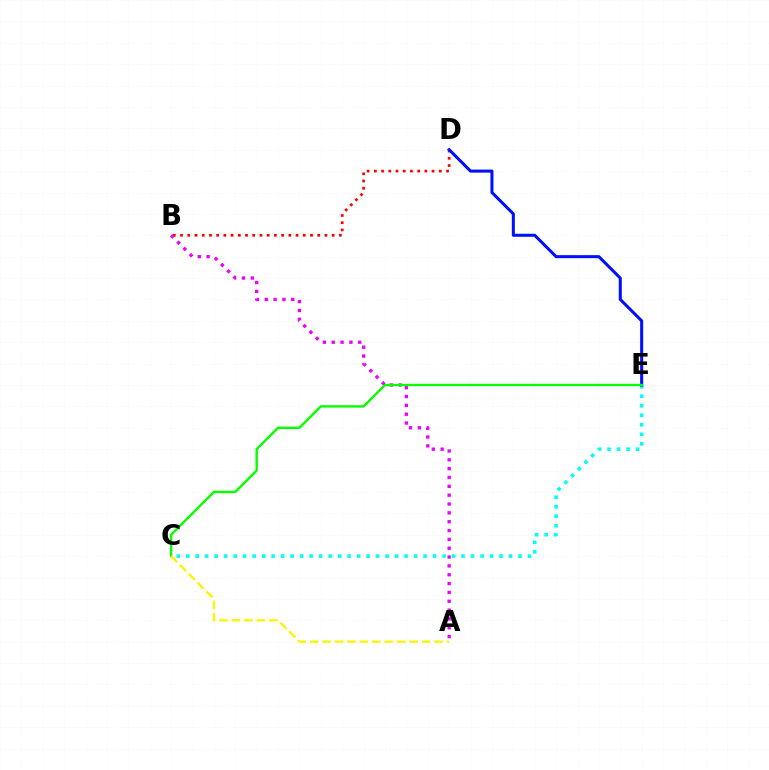{('B', 'D'): [{'color': '#ff0000', 'line_style': 'dotted', 'thickness': 1.96}], ('C', 'E'): [{'color': '#00fff6', 'line_style': 'dotted', 'thickness': 2.58}, {'color': '#08ff00', 'line_style': 'solid', 'thickness': 1.73}], ('D', 'E'): [{'color': '#0010ff', 'line_style': 'solid', 'thickness': 2.19}], ('A', 'B'): [{'color': '#ee00ff', 'line_style': 'dotted', 'thickness': 2.4}], ('A', 'C'): [{'color': '#fcf500', 'line_style': 'dashed', 'thickness': 1.69}]}